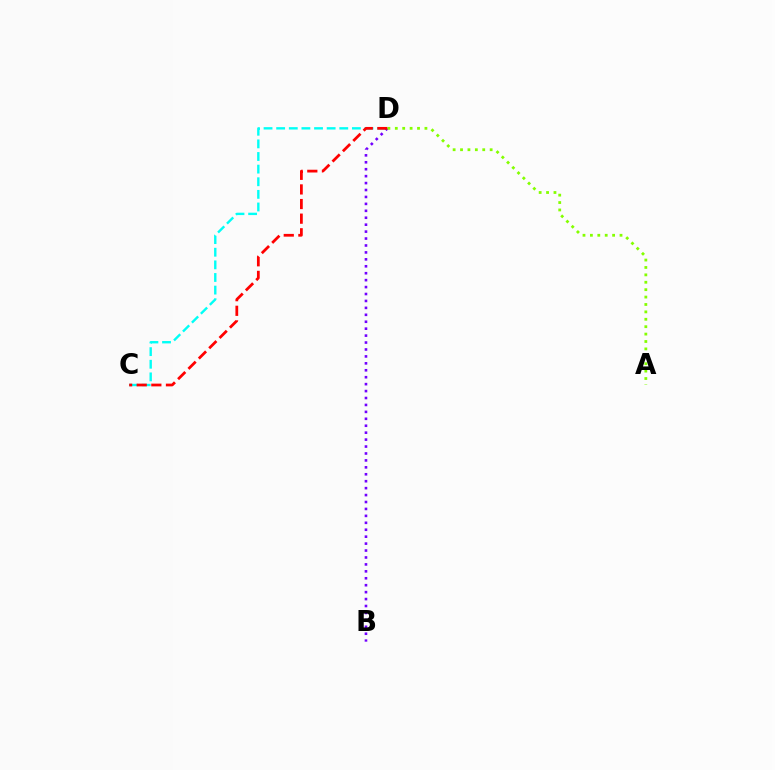{('C', 'D'): [{'color': '#00fff6', 'line_style': 'dashed', 'thickness': 1.71}, {'color': '#ff0000', 'line_style': 'dashed', 'thickness': 1.99}], ('B', 'D'): [{'color': '#7200ff', 'line_style': 'dotted', 'thickness': 1.88}], ('A', 'D'): [{'color': '#84ff00', 'line_style': 'dotted', 'thickness': 2.01}]}